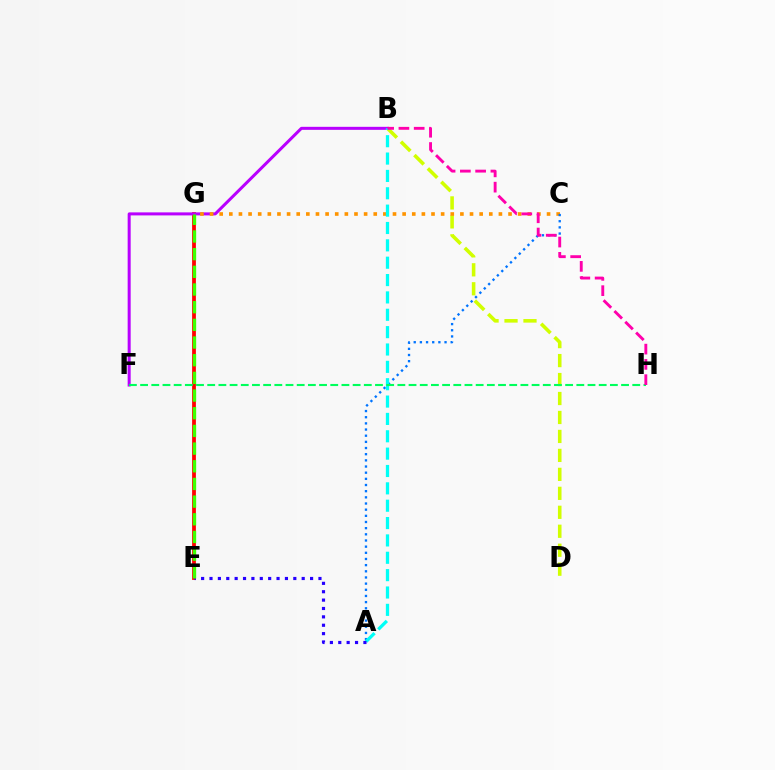{('E', 'G'): [{'color': '#ff0000', 'line_style': 'solid', 'thickness': 2.72}, {'color': '#3dff00', 'line_style': 'dashed', 'thickness': 2.4}], ('B', 'D'): [{'color': '#d1ff00', 'line_style': 'dashed', 'thickness': 2.58}], ('B', 'F'): [{'color': '#b900ff', 'line_style': 'solid', 'thickness': 2.17}], ('C', 'G'): [{'color': '#ff9400', 'line_style': 'dotted', 'thickness': 2.62}], ('A', 'C'): [{'color': '#0074ff', 'line_style': 'dotted', 'thickness': 1.67}], ('A', 'B'): [{'color': '#00fff6', 'line_style': 'dashed', 'thickness': 2.36}], ('F', 'H'): [{'color': '#00ff5c', 'line_style': 'dashed', 'thickness': 1.52}], ('B', 'H'): [{'color': '#ff00ac', 'line_style': 'dashed', 'thickness': 2.08}], ('A', 'E'): [{'color': '#2500ff', 'line_style': 'dotted', 'thickness': 2.28}]}